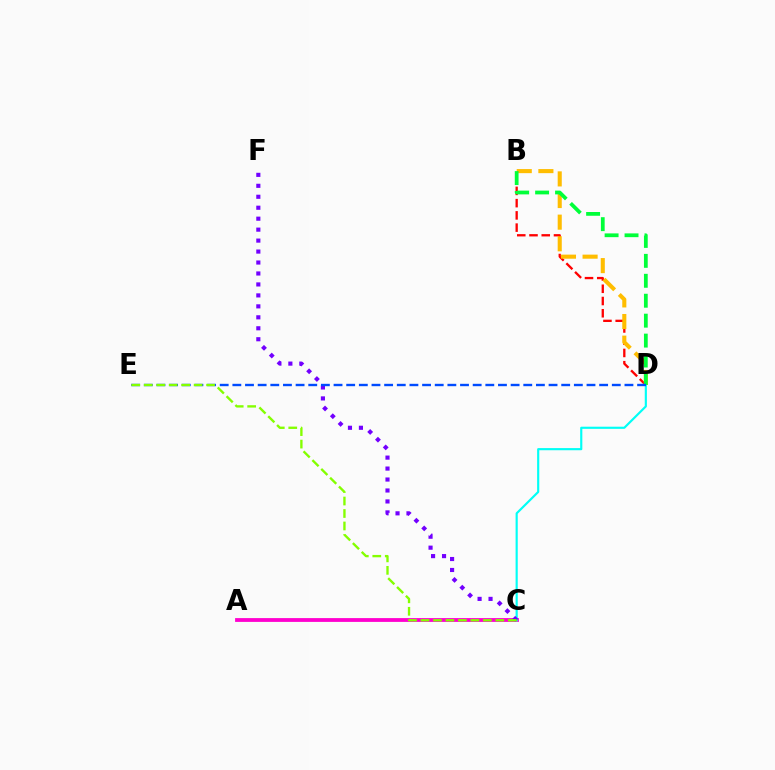{('B', 'D'): [{'color': '#ff0000', 'line_style': 'dashed', 'thickness': 1.66}, {'color': '#ffbd00', 'line_style': 'dashed', 'thickness': 2.94}, {'color': '#00ff39', 'line_style': 'dashed', 'thickness': 2.71}], ('A', 'C'): [{'color': '#ff00cf', 'line_style': 'solid', 'thickness': 2.74}], ('C', 'D'): [{'color': '#00fff6', 'line_style': 'solid', 'thickness': 1.55}], ('C', 'F'): [{'color': '#7200ff', 'line_style': 'dotted', 'thickness': 2.98}], ('D', 'E'): [{'color': '#004bff', 'line_style': 'dashed', 'thickness': 1.72}], ('C', 'E'): [{'color': '#84ff00', 'line_style': 'dashed', 'thickness': 1.69}]}